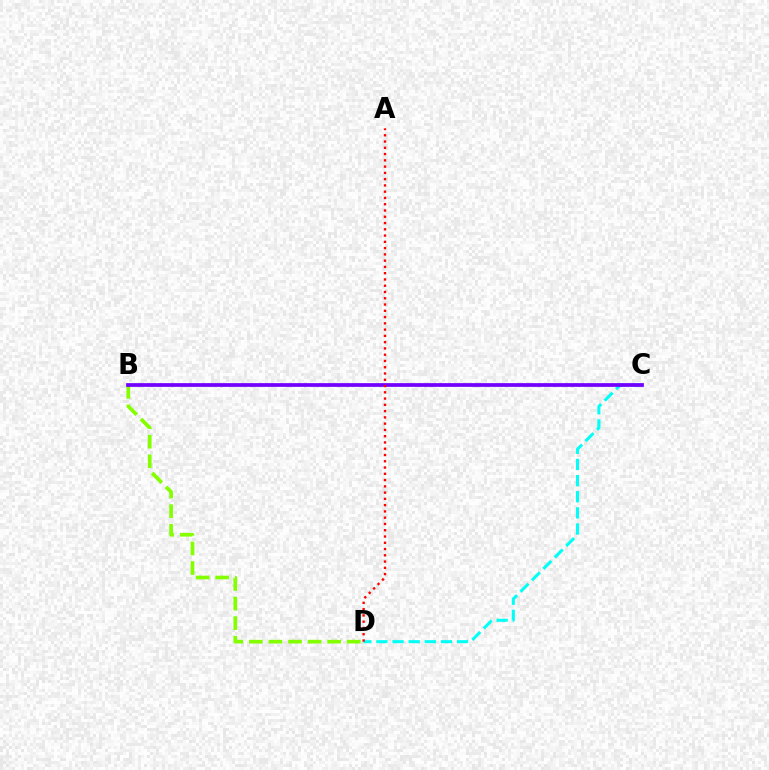{('B', 'D'): [{'color': '#84ff00', 'line_style': 'dashed', 'thickness': 2.66}], ('C', 'D'): [{'color': '#00fff6', 'line_style': 'dashed', 'thickness': 2.19}], ('B', 'C'): [{'color': '#7200ff', 'line_style': 'solid', 'thickness': 2.68}], ('A', 'D'): [{'color': '#ff0000', 'line_style': 'dotted', 'thickness': 1.7}]}